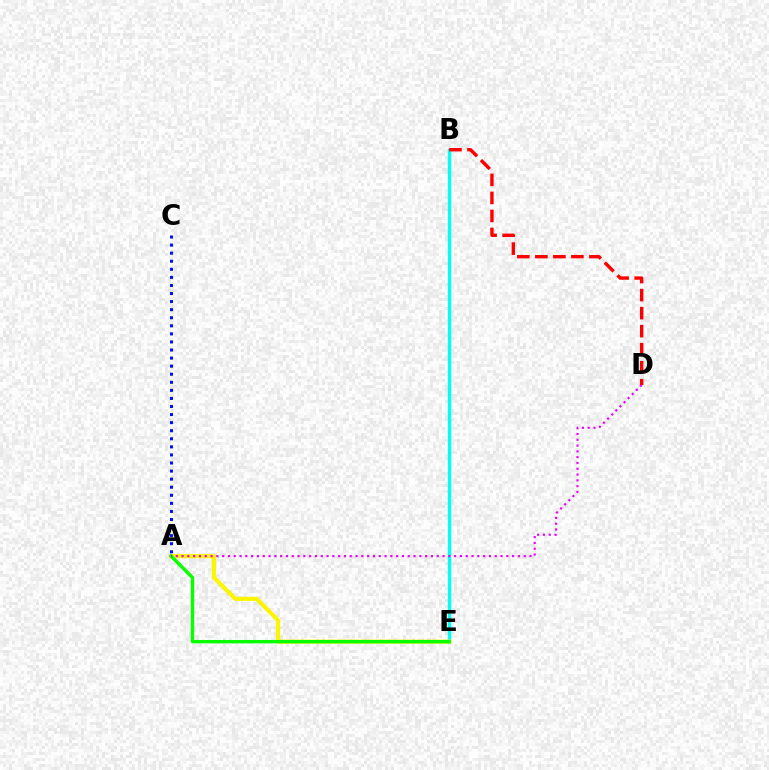{('B', 'E'): [{'color': '#00fff6', 'line_style': 'solid', 'thickness': 2.4}], ('A', 'C'): [{'color': '#0010ff', 'line_style': 'dotted', 'thickness': 2.19}], ('B', 'D'): [{'color': '#ff0000', 'line_style': 'dashed', 'thickness': 2.45}], ('A', 'E'): [{'color': '#fcf500', 'line_style': 'solid', 'thickness': 2.97}, {'color': '#08ff00', 'line_style': 'solid', 'thickness': 2.44}], ('A', 'D'): [{'color': '#ee00ff', 'line_style': 'dotted', 'thickness': 1.58}]}